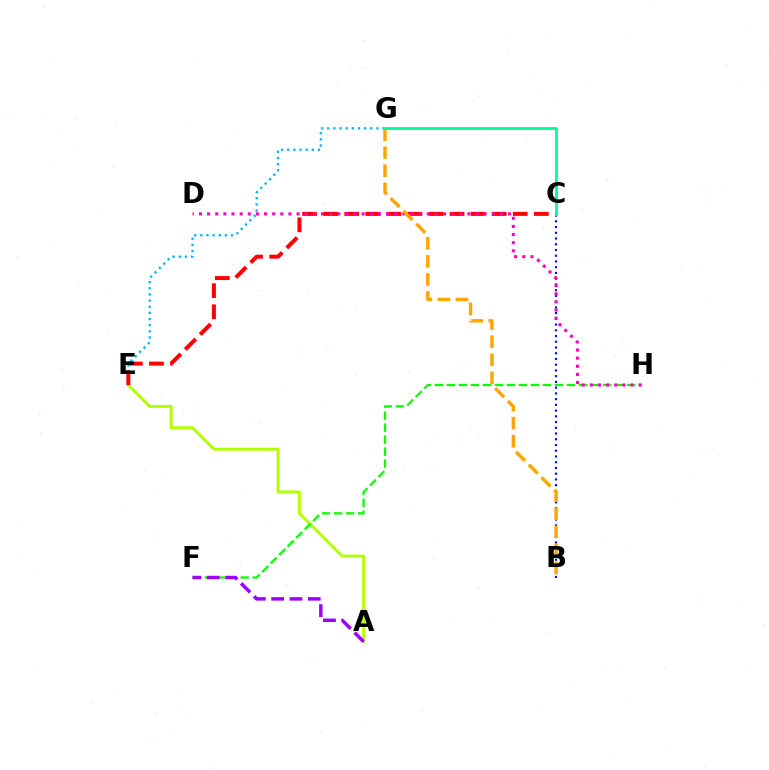{('E', 'G'): [{'color': '#00b5ff', 'line_style': 'dotted', 'thickness': 1.67}], ('B', 'C'): [{'color': '#0010ff', 'line_style': 'dotted', 'thickness': 1.56}], ('A', 'E'): [{'color': '#b3ff00', 'line_style': 'solid', 'thickness': 2.13}], ('F', 'H'): [{'color': '#08ff00', 'line_style': 'dashed', 'thickness': 1.63}], ('C', 'E'): [{'color': '#ff0000', 'line_style': 'dashed', 'thickness': 2.86}], ('D', 'H'): [{'color': '#ff00bd', 'line_style': 'dotted', 'thickness': 2.21}], ('B', 'G'): [{'color': '#ffa500', 'line_style': 'dashed', 'thickness': 2.45}], ('C', 'G'): [{'color': '#00ff9d', 'line_style': 'solid', 'thickness': 2.05}], ('A', 'F'): [{'color': '#9b00ff', 'line_style': 'dashed', 'thickness': 2.49}]}